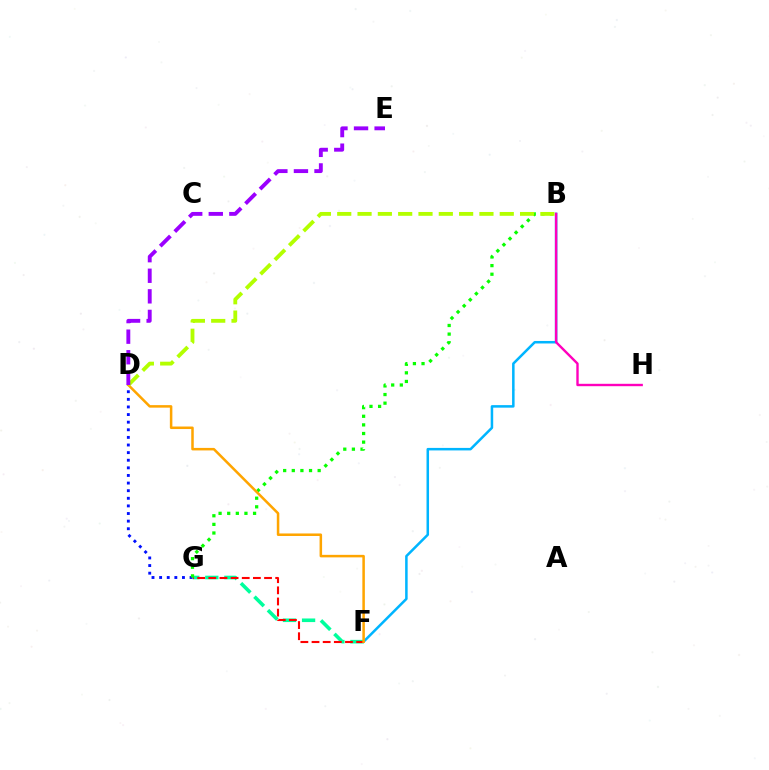{('B', 'F'): [{'color': '#00b5ff', 'line_style': 'solid', 'thickness': 1.81}], ('F', 'G'): [{'color': '#00ff9d', 'line_style': 'dashed', 'thickness': 2.59}, {'color': '#ff0000', 'line_style': 'dashed', 'thickness': 1.51}], ('D', 'G'): [{'color': '#0010ff', 'line_style': 'dotted', 'thickness': 2.07}], ('B', 'G'): [{'color': '#08ff00', 'line_style': 'dotted', 'thickness': 2.34}], ('D', 'F'): [{'color': '#ffa500', 'line_style': 'solid', 'thickness': 1.81}], ('B', 'D'): [{'color': '#b3ff00', 'line_style': 'dashed', 'thickness': 2.76}], ('D', 'E'): [{'color': '#9b00ff', 'line_style': 'dashed', 'thickness': 2.8}], ('B', 'H'): [{'color': '#ff00bd', 'line_style': 'solid', 'thickness': 1.72}]}